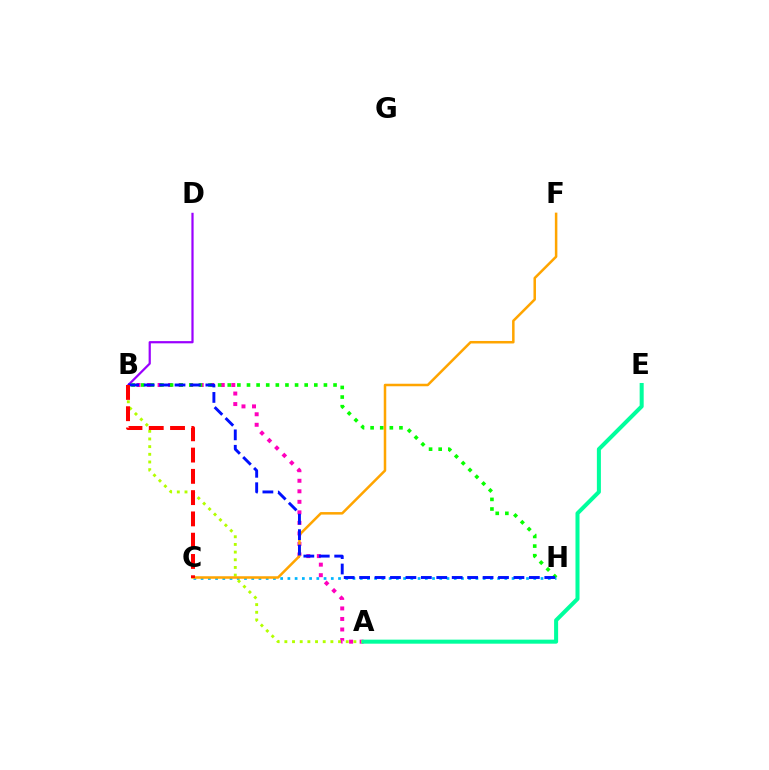{('C', 'H'): [{'color': '#00b5ff', 'line_style': 'dotted', 'thickness': 1.96}], ('A', 'B'): [{'color': '#ff00bd', 'line_style': 'dotted', 'thickness': 2.86}, {'color': '#b3ff00', 'line_style': 'dotted', 'thickness': 2.08}], ('B', 'D'): [{'color': '#9b00ff', 'line_style': 'solid', 'thickness': 1.6}], ('B', 'H'): [{'color': '#08ff00', 'line_style': 'dotted', 'thickness': 2.61}, {'color': '#0010ff', 'line_style': 'dashed', 'thickness': 2.1}], ('C', 'F'): [{'color': '#ffa500', 'line_style': 'solid', 'thickness': 1.81}], ('A', 'E'): [{'color': '#00ff9d', 'line_style': 'solid', 'thickness': 2.9}], ('B', 'C'): [{'color': '#ff0000', 'line_style': 'dashed', 'thickness': 2.89}]}